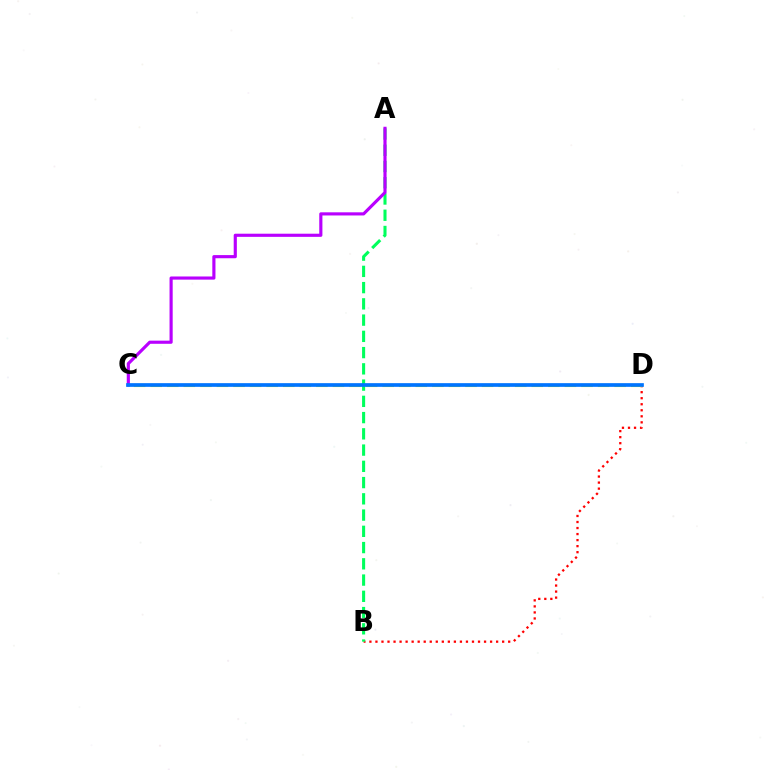{('B', 'D'): [{'color': '#ff0000', 'line_style': 'dotted', 'thickness': 1.64}], ('A', 'B'): [{'color': '#00ff5c', 'line_style': 'dashed', 'thickness': 2.21}], ('A', 'C'): [{'color': '#b900ff', 'line_style': 'solid', 'thickness': 2.27}], ('C', 'D'): [{'color': '#d1ff00', 'line_style': 'dashed', 'thickness': 2.25}, {'color': '#0074ff', 'line_style': 'solid', 'thickness': 2.65}]}